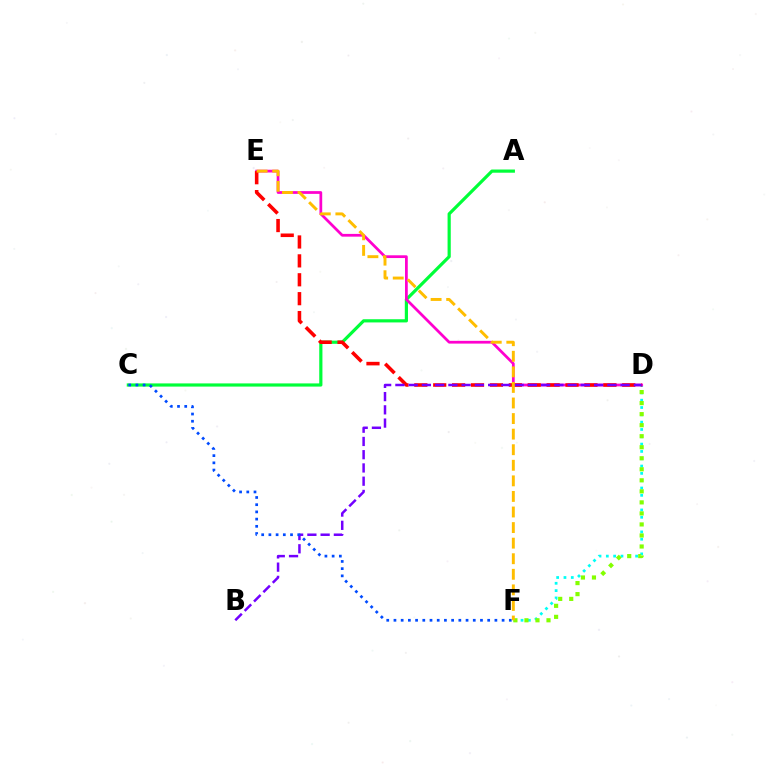{('D', 'F'): [{'color': '#00fff6', 'line_style': 'dotted', 'thickness': 1.99}, {'color': '#84ff00', 'line_style': 'dotted', 'thickness': 3.0}], ('A', 'C'): [{'color': '#00ff39', 'line_style': 'solid', 'thickness': 2.3}], ('D', 'E'): [{'color': '#ff00cf', 'line_style': 'solid', 'thickness': 1.98}, {'color': '#ff0000', 'line_style': 'dashed', 'thickness': 2.57}], ('B', 'D'): [{'color': '#7200ff', 'line_style': 'dashed', 'thickness': 1.8}], ('C', 'F'): [{'color': '#004bff', 'line_style': 'dotted', 'thickness': 1.96}], ('E', 'F'): [{'color': '#ffbd00', 'line_style': 'dashed', 'thickness': 2.12}]}